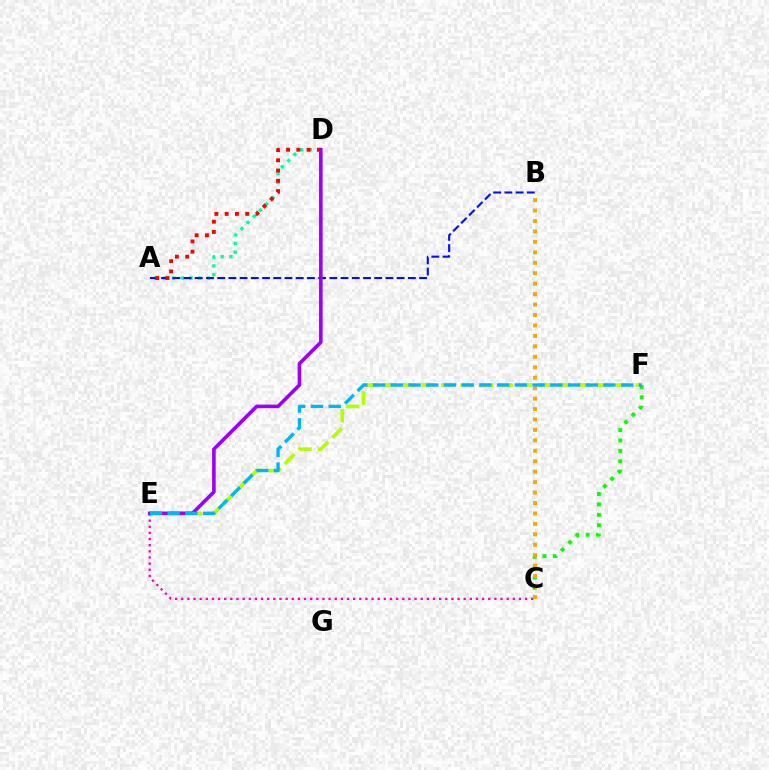{('A', 'D'): [{'color': '#00ff9d', 'line_style': 'dotted', 'thickness': 2.38}, {'color': '#ff0000', 'line_style': 'dotted', 'thickness': 2.79}], ('C', 'E'): [{'color': '#ff00bd', 'line_style': 'dotted', 'thickness': 1.67}], ('E', 'F'): [{'color': '#b3ff00', 'line_style': 'dashed', 'thickness': 2.64}, {'color': '#00b5ff', 'line_style': 'dashed', 'thickness': 2.41}], ('A', 'B'): [{'color': '#0010ff', 'line_style': 'dashed', 'thickness': 1.52}], ('C', 'F'): [{'color': '#08ff00', 'line_style': 'dotted', 'thickness': 2.82}], ('B', 'C'): [{'color': '#ffa500', 'line_style': 'dotted', 'thickness': 2.84}], ('D', 'E'): [{'color': '#9b00ff', 'line_style': 'solid', 'thickness': 2.59}]}